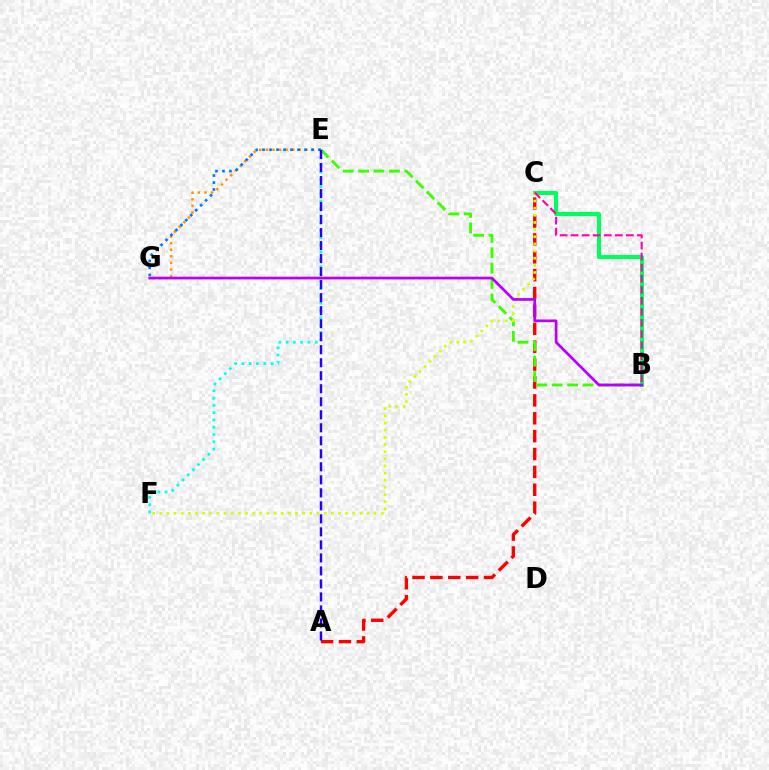{('B', 'C'): [{'color': '#00ff5c', 'line_style': 'solid', 'thickness': 2.93}, {'color': '#ff00ac', 'line_style': 'dashed', 'thickness': 1.5}], ('E', 'F'): [{'color': '#00fff6', 'line_style': 'dotted', 'thickness': 1.98}], ('E', 'G'): [{'color': '#ff9400', 'line_style': 'dotted', 'thickness': 1.79}, {'color': '#0074ff', 'line_style': 'dotted', 'thickness': 1.9}], ('A', 'C'): [{'color': '#ff0000', 'line_style': 'dashed', 'thickness': 2.43}], ('B', 'E'): [{'color': '#3dff00', 'line_style': 'dashed', 'thickness': 2.09}], ('C', 'F'): [{'color': '#d1ff00', 'line_style': 'dotted', 'thickness': 1.94}], ('B', 'G'): [{'color': '#b900ff', 'line_style': 'solid', 'thickness': 1.96}], ('A', 'E'): [{'color': '#2500ff', 'line_style': 'dashed', 'thickness': 1.77}]}